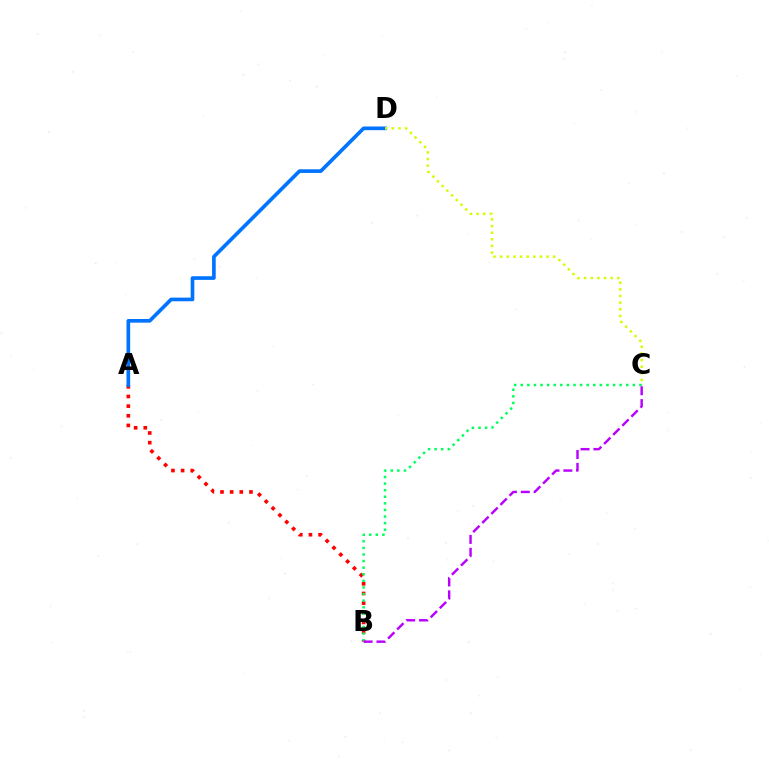{('A', 'B'): [{'color': '#ff0000', 'line_style': 'dotted', 'thickness': 2.62}], ('B', 'C'): [{'color': '#00ff5c', 'line_style': 'dotted', 'thickness': 1.79}, {'color': '#b900ff', 'line_style': 'dashed', 'thickness': 1.75}], ('A', 'D'): [{'color': '#0074ff', 'line_style': 'solid', 'thickness': 2.64}], ('C', 'D'): [{'color': '#d1ff00', 'line_style': 'dotted', 'thickness': 1.8}]}